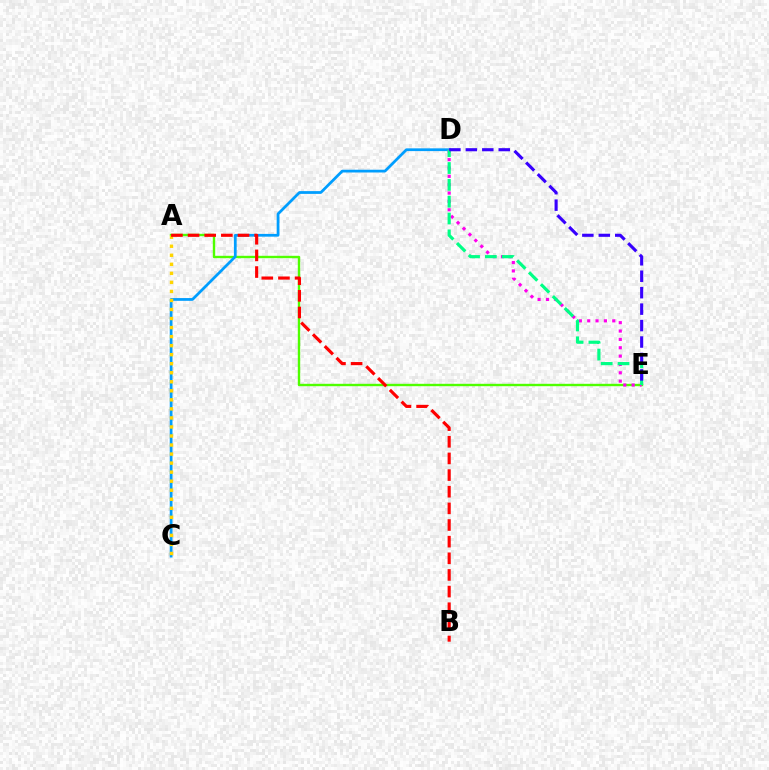{('A', 'E'): [{'color': '#4fff00', 'line_style': 'solid', 'thickness': 1.72}], ('C', 'D'): [{'color': '#009eff', 'line_style': 'solid', 'thickness': 1.98}], ('A', 'C'): [{'color': '#ffd500', 'line_style': 'dotted', 'thickness': 2.46}], ('D', 'E'): [{'color': '#ff00ed', 'line_style': 'dotted', 'thickness': 2.27}, {'color': '#00ff86', 'line_style': 'dashed', 'thickness': 2.29}, {'color': '#3700ff', 'line_style': 'dashed', 'thickness': 2.23}], ('A', 'B'): [{'color': '#ff0000', 'line_style': 'dashed', 'thickness': 2.26}]}